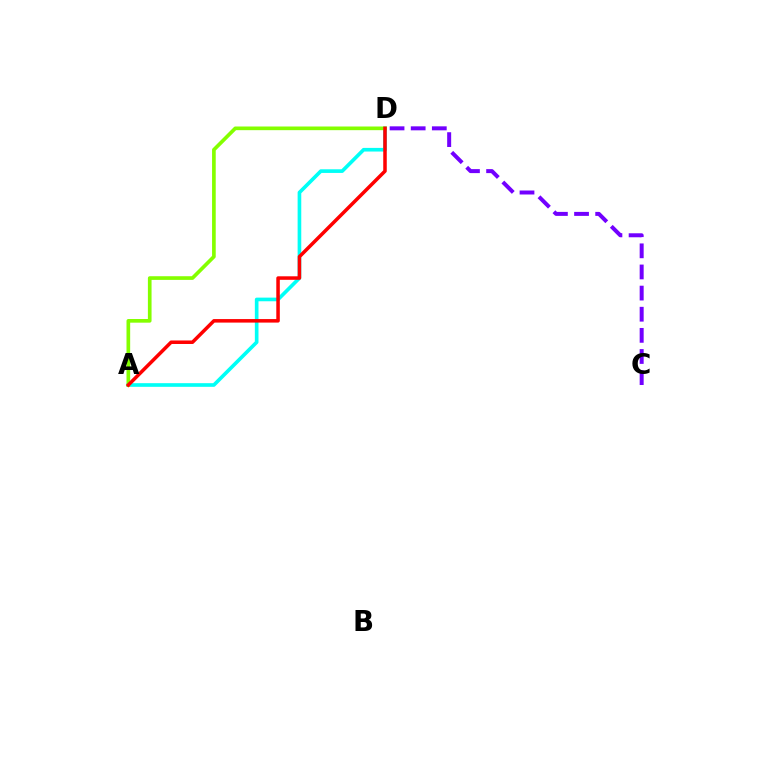{('A', 'D'): [{'color': '#00fff6', 'line_style': 'solid', 'thickness': 2.62}, {'color': '#84ff00', 'line_style': 'solid', 'thickness': 2.64}, {'color': '#ff0000', 'line_style': 'solid', 'thickness': 2.53}], ('C', 'D'): [{'color': '#7200ff', 'line_style': 'dashed', 'thickness': 2.87}]}